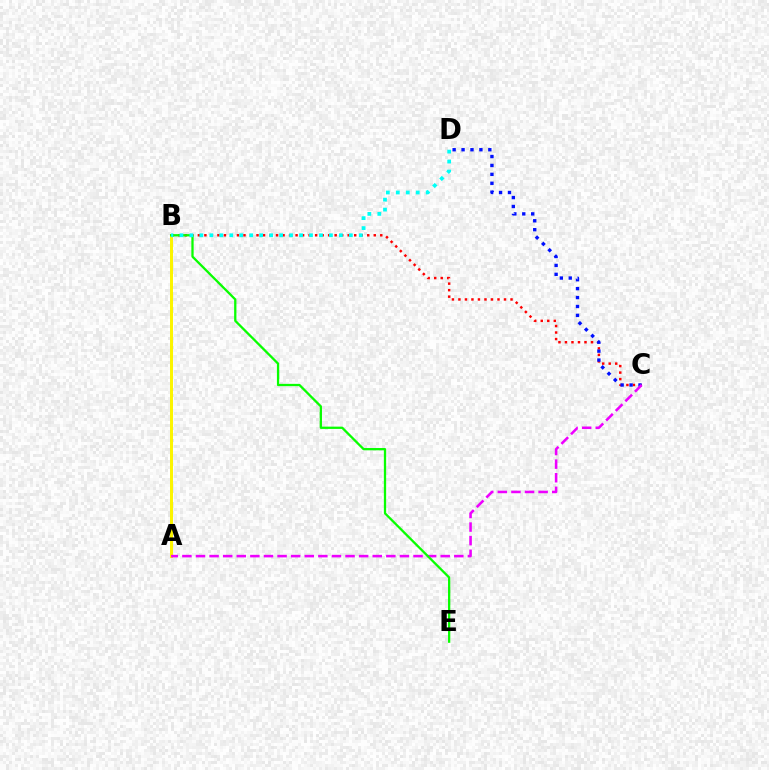{('B', 'C'): [{'color': '#ff0000', 'line_style': 'dotted', 'thickness': 1.77}], ('C', 'D'): [{'color': '#0010ff', 'line_style': 'dotted', 'thickness': 2.42}], ('A', 'B'): [{'color': '#fcf500', 'line_style': 'solid', 'thickness': 2.15}], ('A', 'C'): [{'color': '#ee00ff', 'line_style': 'dashed', 'thickness': 1.85}], ('B', 'E'): [{'color': '#08ff00', 'line_style': 'solid', 'thickness': 1.64}], ('B', 'D'): [{'color': '#00fff6', 'line_style': 'dotted', 'thickness': 2.71}]}